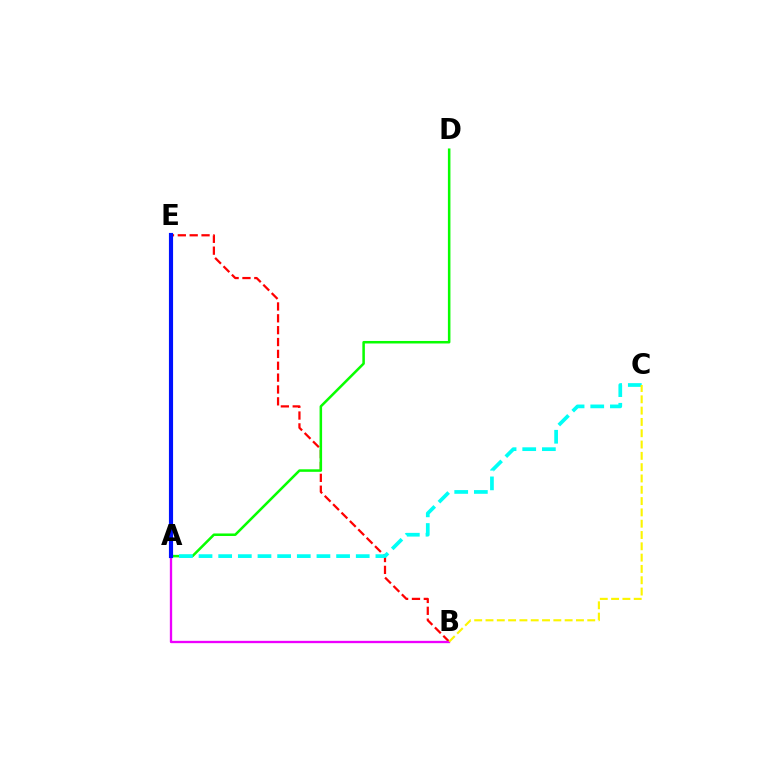{('B', 'E'): [{'color': '#ff0000', 'line_style': 'dashed', 'thickness': 1.61}], ('A', 'B'): [{'color': '#ee00ff', 'line_style': 'solid', 'thickness': 1.67}], ('A', 'D'): [{'color': '#08ff00', 'line_style': 'solid', 'thickness': 1.82}], ('A', 'C'): [{'color': '#00fff6', 'line_style': 'dashed', 'thickness': 2.67}], ('B', 'C'): [{'color': '#fcf500', 'line_style': 'dashed', 'thickness': 1.54}], ('A', 'E'): [{'color': '#0010ff', 'line_style': 'solid', 'thickness': 2.99}]}